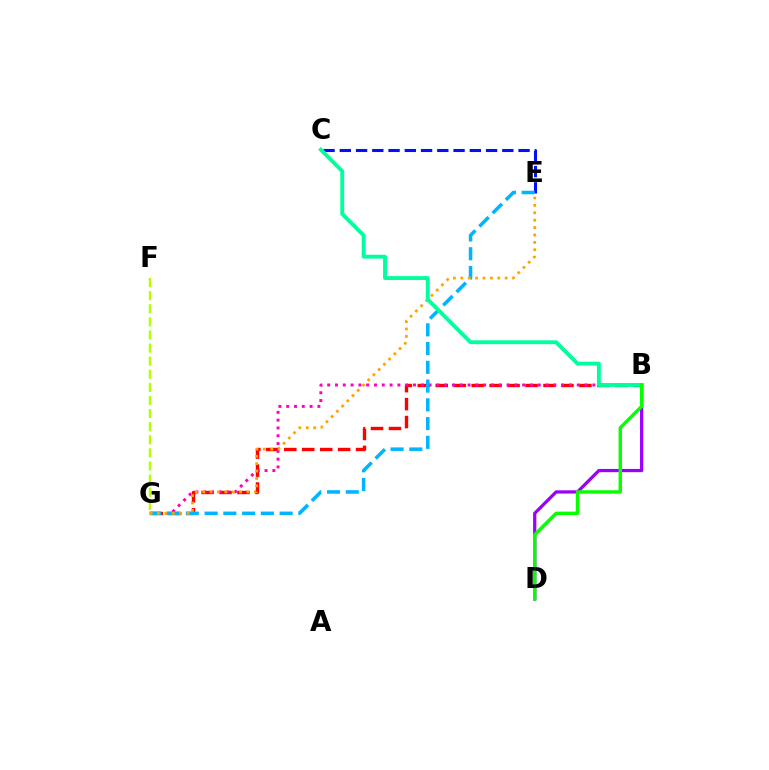{('B', 'G'): [{'color': '#ff0000', 'line_style': 'dashed', 'thickness': 2.44}, {'color': '#ff00bd', 'line_style': 'dotted', 'thickness': 2.12}], ('B', 'D'): [{'color': '#9b00ff', 'line_style': 'solid', 'thickness': 2.34}, {'color': '#08ff00', 'line_style': 'solid', 'thickness': 2.46}], ('C', 'E'): [{'color': '#0010ff', 'line_style': 'dashed', 'thickness': 2.21}], ('E', 'G'): [{'color': '#00b5ff', 'line_style': 'dashed', 'thickness': 2.55}, {'color': '#ffa500', 'line_style': 'dotted', 'thickness': 2.01}], ('B', 'C'): [{'color': '#00ff9d', 'line_style': 'solid', 'thickness': 2.78}], ('F', 'G'): [{'color': '#b3ff00', 'line_style': 'dashed', 'thickness': 1.78}]}